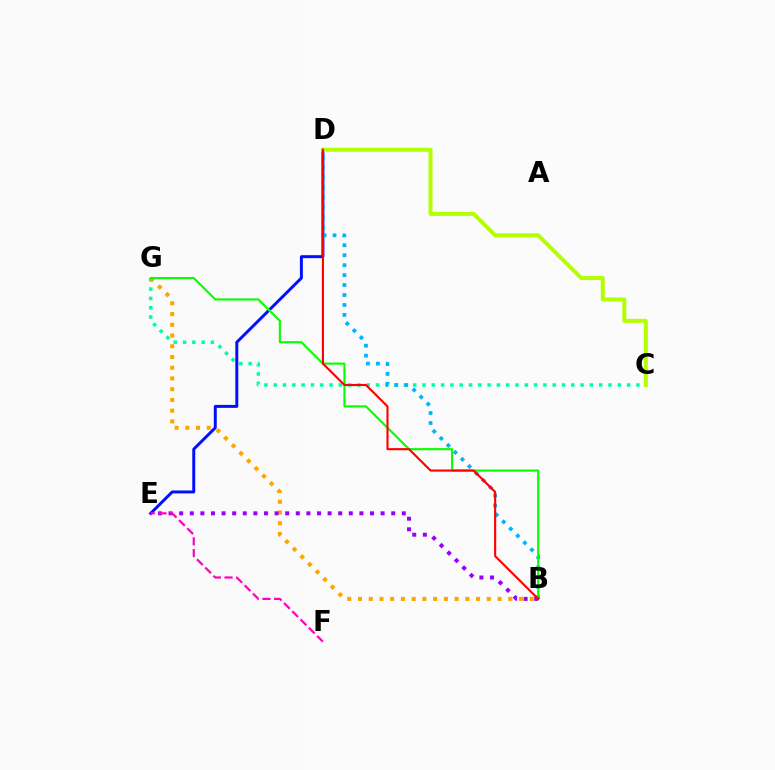{('C', 'G'): [{'color': '#00ff9d', 'line_style': 'dotted', 'thickness': 2.53}], ('B', 'G'): [{'color': '#ffa500', 'line_style': 'dotted', 'thickness': 2.92}, {'color': '#08ff00', 'line_style': 'solid', 'thickness': 1.53}], ('D', 'E'): [{'color': '#0010ff', 'line_style': 'solid', 'thickness': 2.13}], ('C', 'D'): [{'color': '#b3ff00', 'line_style': 'solid', 'thickness': 2.87}], ('B', 'D'): [{'color': '#00b5ff', 'line_style': 'dotted', 'thickness': 2.7}, {'color': '#ff0000', 'line_style': 'solid', 'thickness': 1.53}], ('B', 'E'): [{'color': '#9b00ff', 'line_style': 'dotted', 'thickness': 2.88}], ('E', 'F'): [{'color': '#ff00bd', 'line_style': 'dashed', 'thickness': 1.59}]}